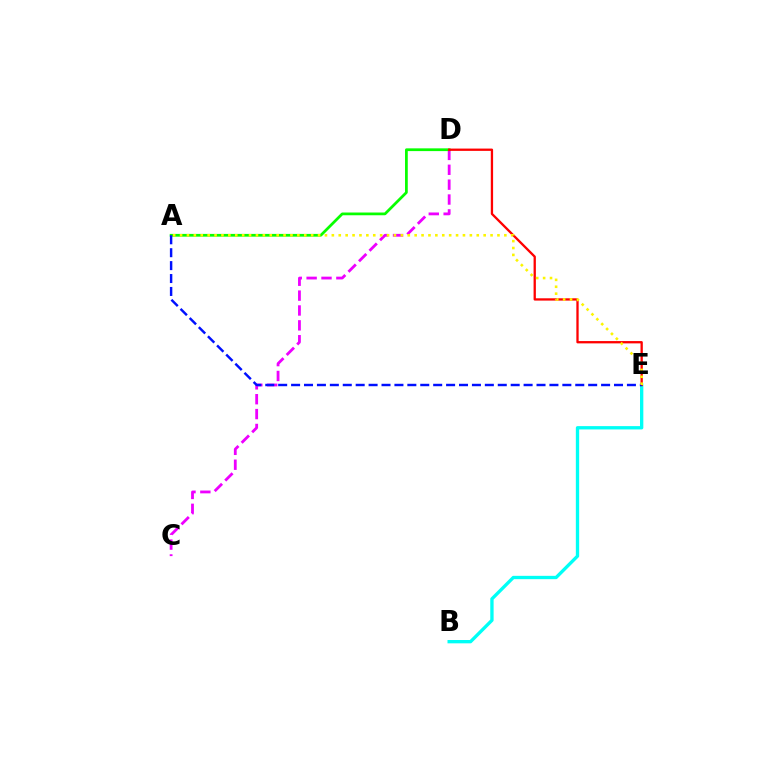{('C', 'D'): [{'color': '#ee00ff', 'line_style': 'dashed', 'thickness': 2.02}], ('A', 'D'): [{'color': '#08ff00', 'line_style': 'solid', 'thickness': 1.98}], ('B', 'E'): [{'color': '#00fff6', 'line_style': 'solid', 'thickness': 2.4}], ('D', 'E'): [{'color': '#ff0000', 'line_style': 'solid', 'thickness': 1.66}], ('A', 'E'): [{'color': '#0010ff', 'line_style': 'dashed', 'thickness': 1.75}, {'color': '#fcf500', 'line_style': 'dotted', 'thickness': 1.87}]}